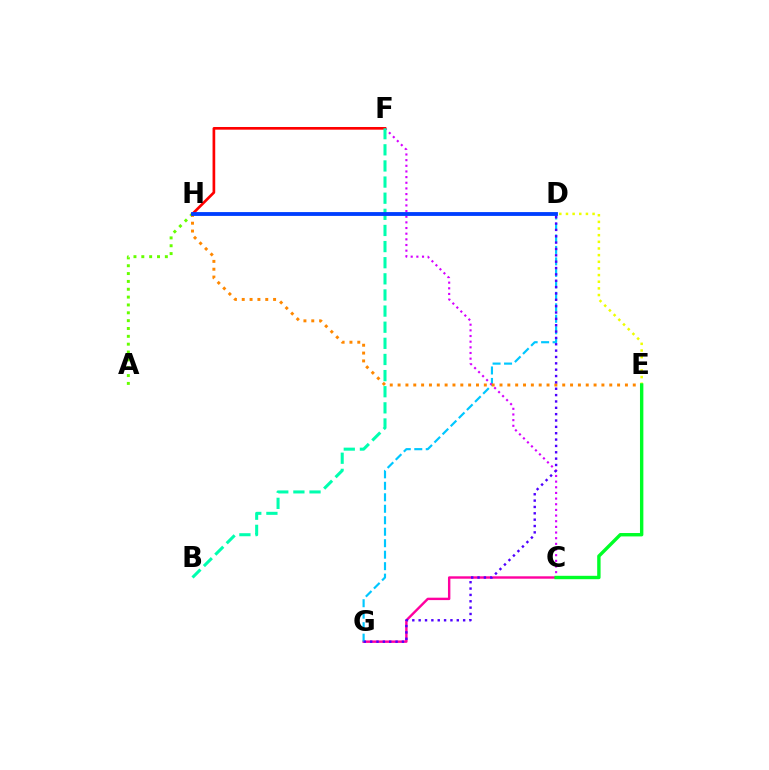{('C', 'G'): [{'color': '#ff00a0', 'line_style': 'solid', 'thickness': 1.73}], ('D', 'G'): [{'color': '#00c7ff', 'line_style': 'dashed', 'thickness': 1.56}, {'color': '#4f00ff', 'line_style': 'dotted', 'thickness': 1.73}], ('A', 'H'): [{'color': '#66ff00', 'line_style': 'dotted', 'thickness': 2.13}], ('C', 'F'): [{'color': '#d600ff', 'line_style': 'dotted', 'thickness': 1.54}], ('E', 'H'): [{'color': '#ff8800', 'line_style': 'dotted', 'thickness': 2.13}], ('F', 'H'): [{'color': '#ff0000', 'line_style': 'solid', 'thickness': 1.93}], ('B', 'F'): [{'color': '#00ffaf', 'line_style': 'dashed', 'thickness': 2.19}], ('D', 'E'): [{'color': '#eeff00', 'line_style': 'dotted', 'thickness': 1.81}], ('D', 'H'): [{'color': '#003fff', 'line_style': 'solid', 'thickness': 2.76}], ('C', 'E'): [{'color': '#00ff27', 'line_style': 'solid', 'thickness': 2.44}]}